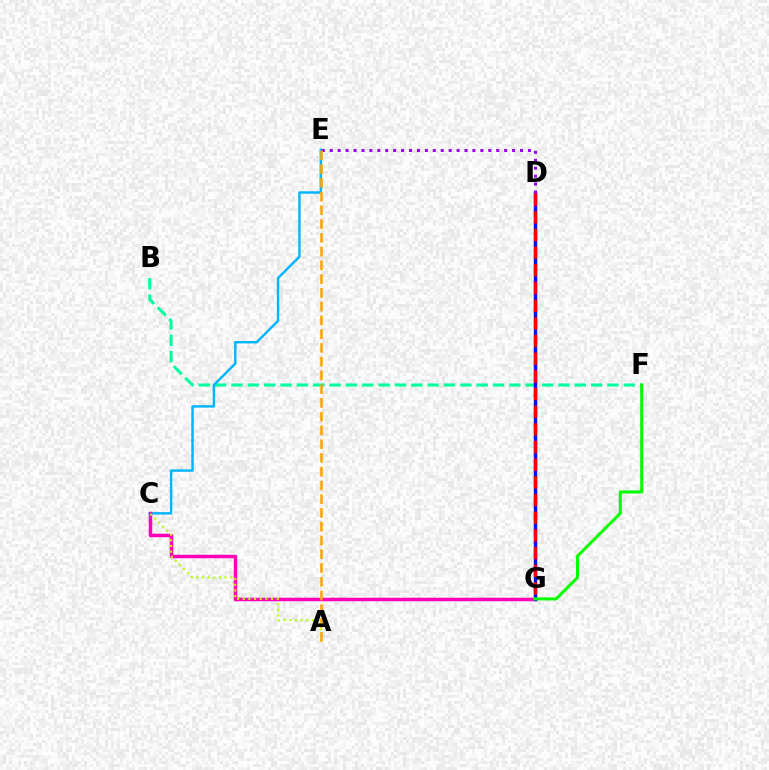{('B', 'F'): [{'color': '#00ff9d', 'line_style': 'dashed', 'thickness': 2.22}], ('C', 'E'): [{'color': '#00b5ff', 'line_style': 'solid', 'thickness': 1.76}], ('C', 'G'): [{'color': '#ff00bd', 'line_style': 'solid', 'thickness': 2.52}], ('A', 'C'): [{'color': '#b3ff00', 'line_style': 'dotted', 'thickness': 1.54}], ('D', 'G'): [{'color': '#0010ff', 'line_style': 'solid', 'thickness': 2.46}, {'color': '#ff0000', 'line_style': 'dashed', 'thickness': 2.4}], ('D', 'E'): [{'color': '#9b00ff', 'line_style': 'dotted', 'thickness': 2.15}], ('F', 'G'): [{'color': '#08ff00', 'line_style': 'solid', 'thickness': 2.2}], ('A', 'E'): [{'color': '#ffa500', 'line_style': 'dashed', 'thickness': 1.87}]}